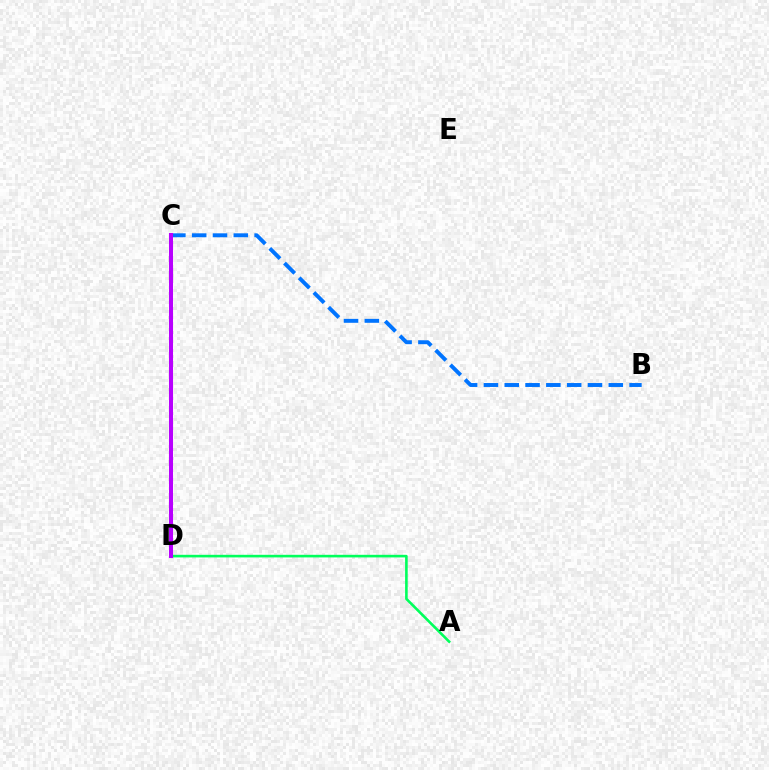{('A', 'D'): [{'color': '#00ff5c', 'line_style': 'solid', 'thickness': 1.87}], ('C', 'D'): [{'color': '#d1ff00', 'line_style': 'dotted', 'thickness': 2.65}, {'color': '#ff0000', 'line_style': 'solid', 'thickness': 2.06}, {'color': '#b900ff', 'line_style': 'solid', 'thickness': 2.91}], ('B', 'C'): [{'color': '#0074ff', 'line_style': 'dashed', 'thickness': 2.83}]}